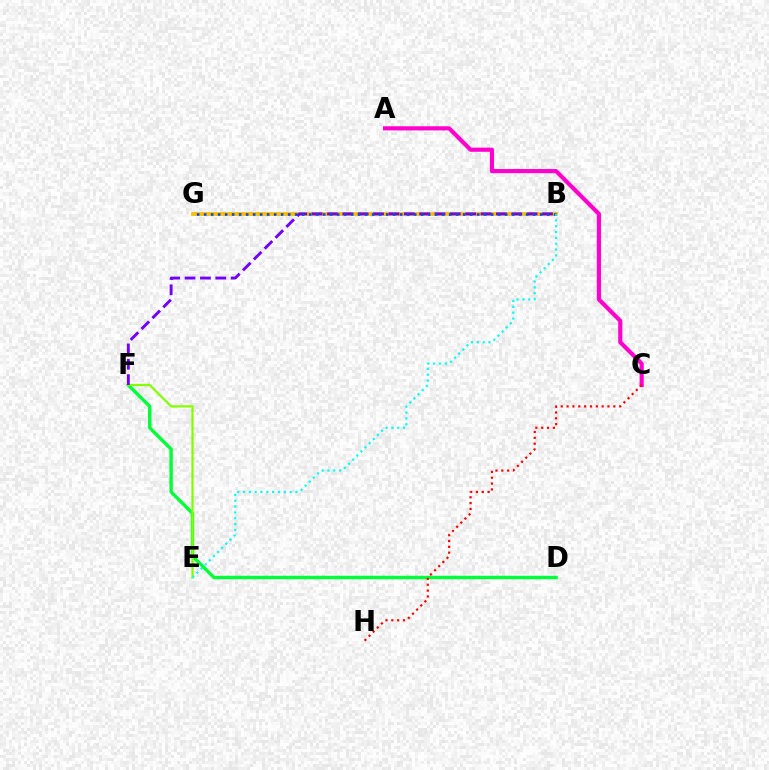{('D', 'F'): [{'color': '#00ff39', 'line_style': 'solid', 'thickness': 2.45}], ('B', 'G'): [{'color': '#ffbd00', 'line_style': 'solid', 'thickness': 2.71}, {'color': '#004bff', 'line_style': 'dotted', 'thickness': 1.9}], ('E', 'F'): [{'color': '#84ff00', 'line_style': 'solid', 'thickness': 1.63}], ('A', 'C'): [{'color': '#ff00cf', 'line_style': 'solid', 'thickness': 2.99}], ('B', 'F'): [{'color': '#7200ff', 'line_style': 'dashed', 'thickness': 2.09}], ('C', 'H'): [{'color': '#ff0000', 'line_style': 'dotted', 'thickness': 1.59}], ('B', 'E'): [{'color': '#00fff6', 'line_style': 'dotted', 'thickness': 1.59}]}